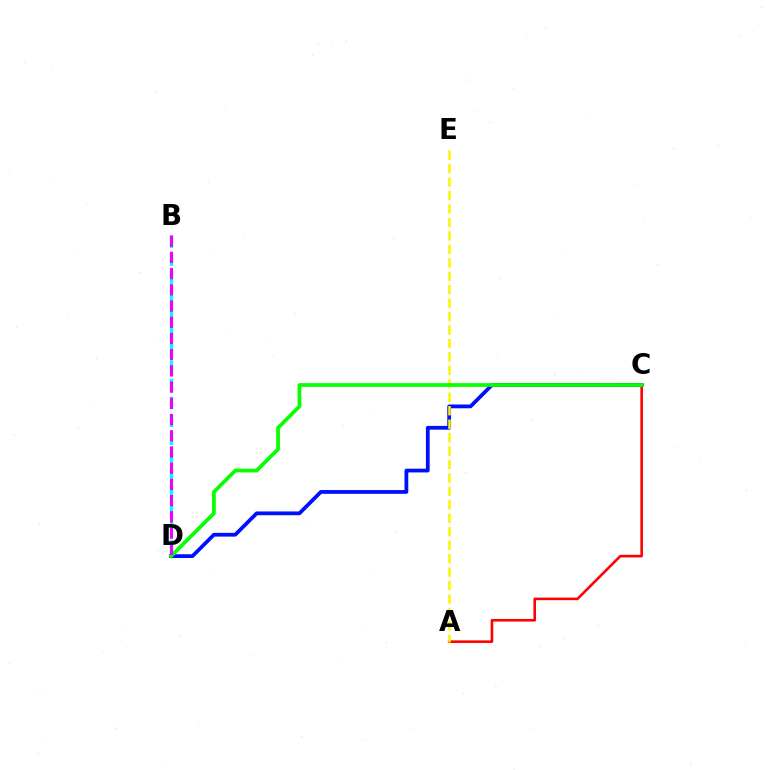{('C', 'D'): [{'color': '#0010ff', 'line_style': 'solid', 'thickness': 2.71}, {'color': '#08ff00', 'line_style': 'solid', 'thickness': 2.68}], ('A', 'C'): [{'color': '#ff0000', 'line_style': 'solid', 'thickness': 1.86}], ('A', 'E'): [{'color': '#fcf500', 'line_style': 'dashed', 'thickness': 1.83}], ('B', 'D'): [{'color': '#00fff6', 'line_style': 'dashed', 'thickness': 2.43}, {'color': '#ee00ff', 'line_style': 'dashed', 'thickness': 2.2}]}